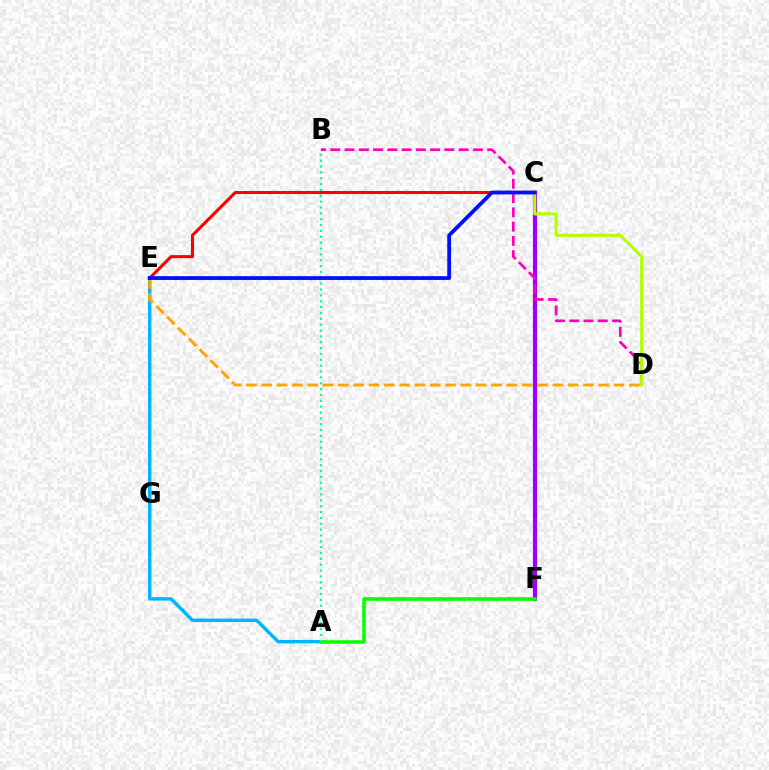{('A', 'E'): [{'color': '#00b5ff', 'line_style': 'solid', 'thickness': 2.45}], ('C', 'F'): [{'color': '#9b00ff', 'line_style': 'solid', 'thickness': 3.0}], ('A', 'F'): [{'color': '#08ff00', 'line_style': 'solid', 'thickness': 2.54}], ('B', 'D'): [{'color': '#ff00bd', 'line_style': 'dashed', 'thickness': 1.94}], ('D', 'E'): [{'color': '#ffa500', 'line_style': 'dashed', 'thickness': 2.08}], ('A', 'B'): [{'color': '#00ff9d', 'line_style': 'dotted', 'thickness': 1.59}], ('C', 'E'): [{'color': '#ff0000', 'line_style': 'solid', 'thickness': 2.21}, {'color': '#0010ff', 'line_style': 'solid', 'thickness': 2.74}], ('C', 'D'): [{'color': '#b3ff00', 'line_style': 'solid', 'thickness': 2.24}]}